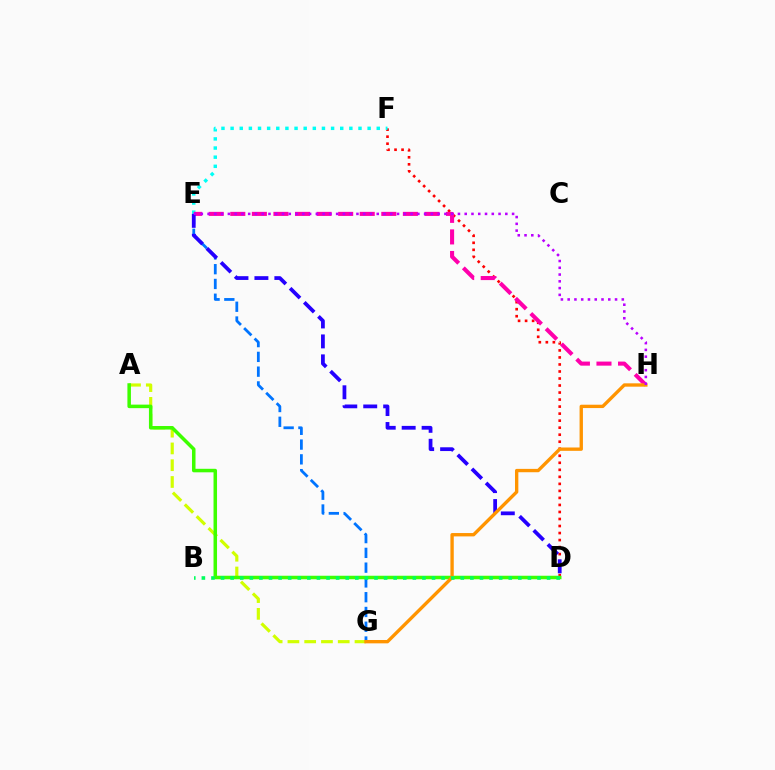{('E', 'G'): [{'color': '#0074ff', 'line_style': 'dashed', 'thickness': 2.01}], ('A', 'G'): [{'color': '#d1ff00', 'line_style': 'dashed', 'thickness': 2.28}], ('D', 'F'): [{'color': '#ff0000', 'line_style': 'dotted', 'thickness': 1.91}], ('E', 'F'): [{'color': '#00fff6', 'line_style': 'dotted', 'thickness': 2.48}], ('E', 'H'): [{'color': '#ff00ac', 'line_style': 'dashed', 'thickness': 2.93}, {'color': '#b900ff', 'line_style': 'dotted', 'thickness': 1.84}], ('D', 'E'): [{'color': '#2500ff', 'line_style': 'dashed', 'thickness': 2.71}], ('A', 'D'): [{'color': '#3dff00', 'line_style': 'solid', 'thickness': 2.53}], ('G', 'H'): [{'color': '#ff9400', 'line_style': 'solid', 'thickness': 2.41}], ('B', 'D'): [{'color': '#00ff5c', 'line_style': 'dotted', 'thickness': 2.61}]}